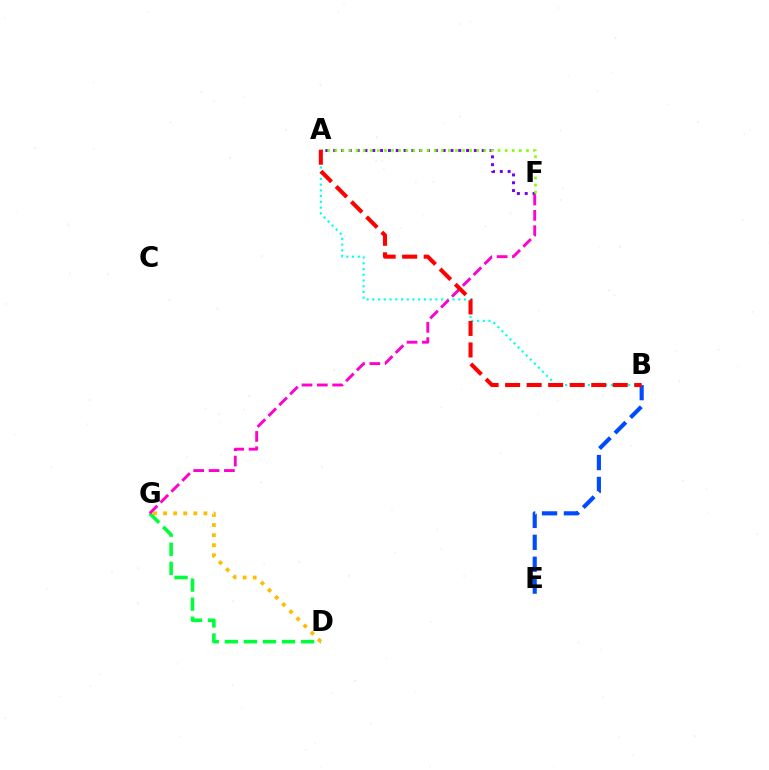{('D', 'G'): [{'color': '#00ff39', 'line_style': 'dashed', 'thickness': 2.59}, {'color': '#ffbd00', 'line_style': 'dotted', 'thickness': 2.74}], ('A', 'F'): [{'color': '#7200ff', 'line_style': 'dotted', 'thickness': 2.12}, {'color': '#84ff00', 'line_style': 'dotted', 'thickness': 1.93}], ('B', 'E'): [{'color': '#004bff', 'line_style': 'dashed', 'thickness': 2.98}], ('A', 'B'): [{'color': '#00fff6', 'line_style': 'dotted', 'thickness': 1.56}, {'color': '#ff0000', 'line_style': 'dashed', 'thickness': 2.92}], ('F', 'G'): [{'color': '#ff00cf', 'line_style': 'dashed', 'thickness': 2.08}]}